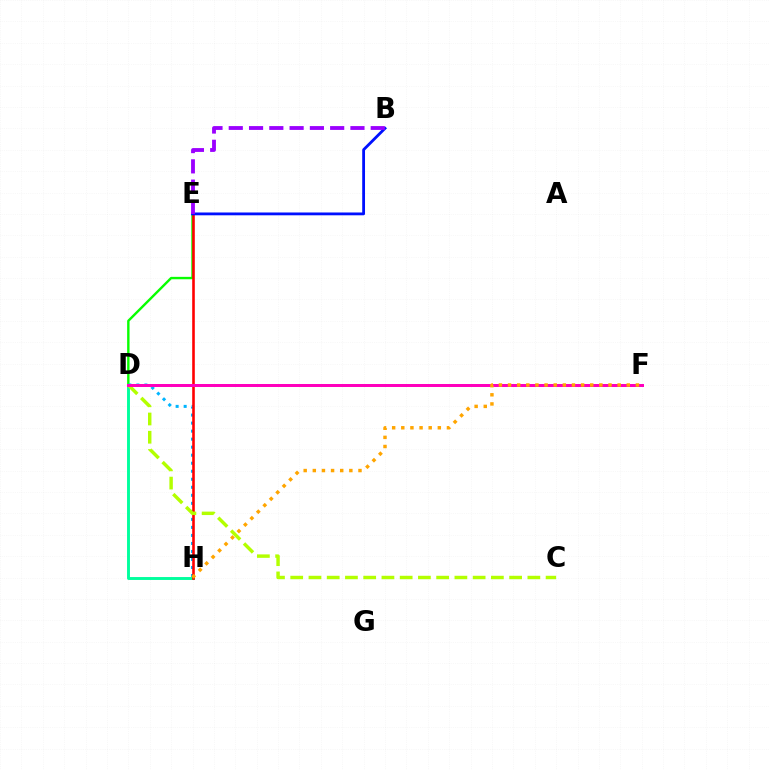{('D', 'E'): [{'color': '#08ff00', 'line_style': 'solid', 'thickness': 1.73}], ('D', 'H'): [{'color': '#00b5ff', 'line_style': 'dotted', 'thickness': 2.18}, {'color': '#00ff9d', 'line_style': 'solid', 'thickness': 2.1}], ('E', 'H'): [{'color': '#ff0000', 'line_style': 'solid', 'thickness': 1.87}], ('B', 'E'): [{'color': '#0010ff', 'line_style': 'solid', 'thickness': 2.02}, {'color': '#9b00ff', 'line_style': 'dashed', 'thickness': 2.76}], ('C', 'D'): [{'color': '#b3ff00', 'line_style': 'dashed', 'thickness': 2.48}], ('D', 'F'): [{'color': '#ff00bd', 'line_style': 'solid', 'thickness': 2.16}], ('F', 'H'): [{'color': '#ffa500', 'line_style': 'dotted', 'thickness': 2.48}]}